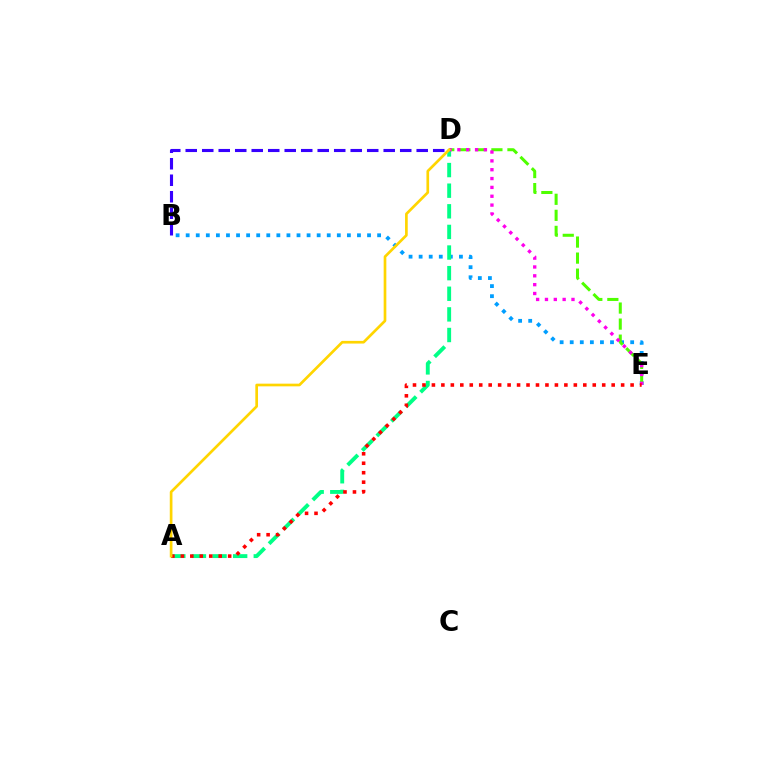{('B', 'E'): [{'color': '#009eff', 'line_style': 'dotted', 'thickness': 2.74}], ('B', 'D'): [{'color': '#3700ff', 'line_style': 'dashed', 'thickness': 2.24}], ('D', 'E'): [{'color': '#4fff00', 'line_style': 'dashed', 'thickness': 2.18}, {'color': '#ff00ed', 'line_style': 'dotted', 'thickness': 2.4}], ('A', 'D'): [{'color': '#00ff86', 'line_style': 'dashed', 'thickness': 2.8}, {'color': '#ffd500', 'line_style': 'solid', 'thickness': 1.93}], ('A', 'E'): [{'color': '#ff0000', 'line_style': 'dotted', 'thickness': 2.57}]}